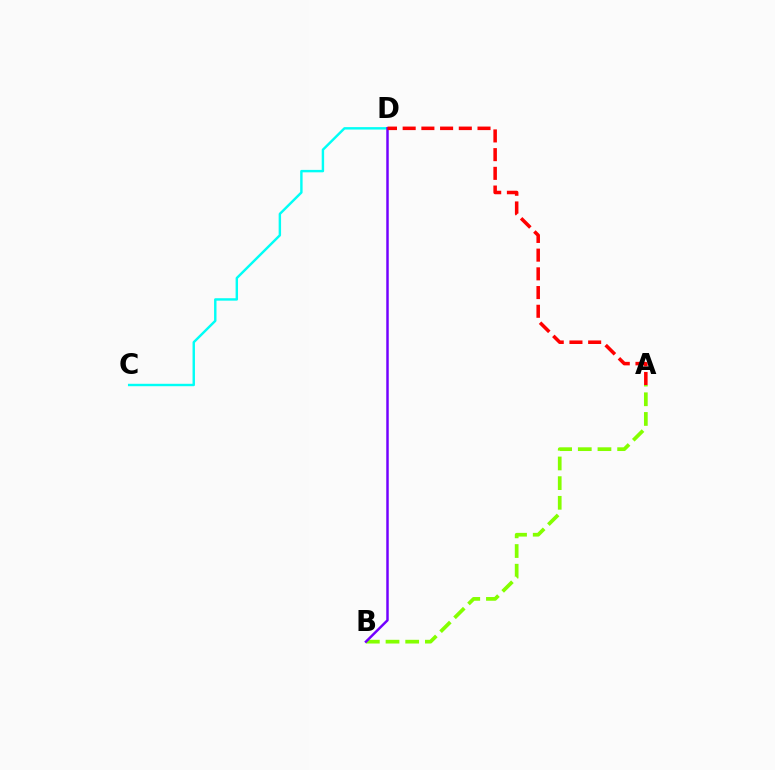{('A', 'B'): [{'color': '#84ff00', 'line_style': 'dashed', 'thickness': 2.67}], ('C', 'D'): [{'color': '#00fff6', 'line_style': 'solid', 'thickness': 1.75}], ('B', 'D'): [{'color': '#7200ff', 'line_style': 'solid', 'thickness': 1.78}], ('A', 'D'): [{'color': '#ff0000', 'line_style': 'dashed', 'thickness': 2.54}]}